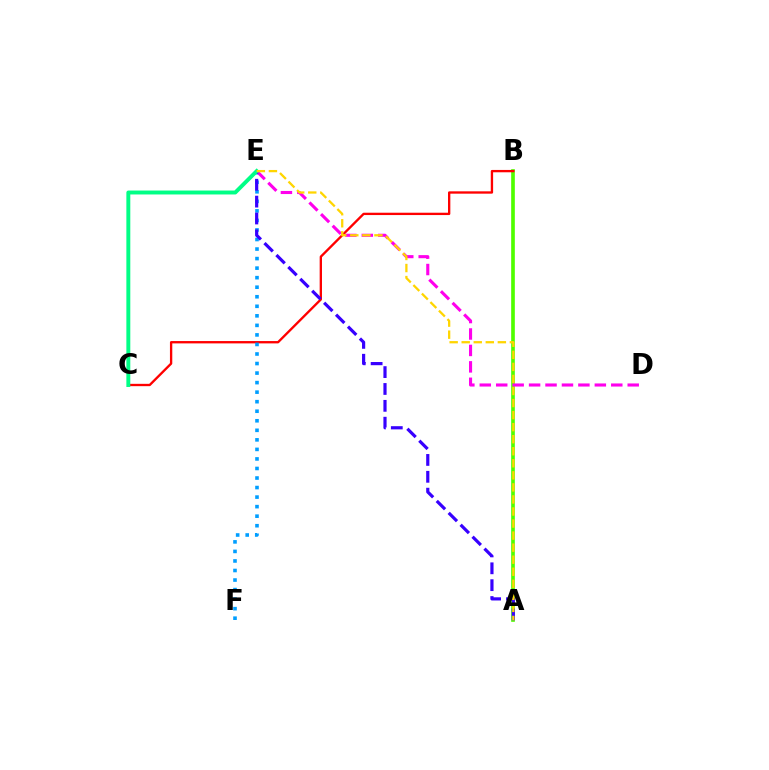{('A', 'B'): [{'color': '#4fff00', 'line_style': 'solid', 'thickness': 2.64}], ('B', 'C'): [{'color': '#ff0000', 'line_style': 'solid', 'thickness': 1.68}], ('E', 'F'): [{'color': '#009eff', 'line_style': 'dotted', 'thickness': 2.59}], ('D', 'E'): [{'color': '#ff00ed', 'line_style': 'dashed', 'thickness': 2.23}], ('A', 'E'): [{'color': '#3700ff', 'line_style': 'dashed', 'thickness': 2.29}, {'color': '#ffd500', 'line_style': 'dashed', 'thickness': 1.64}], ('C', 'E'): [{'color': '#00ff86', 'line_style': 'solid', 'thickness': 2.83}]}